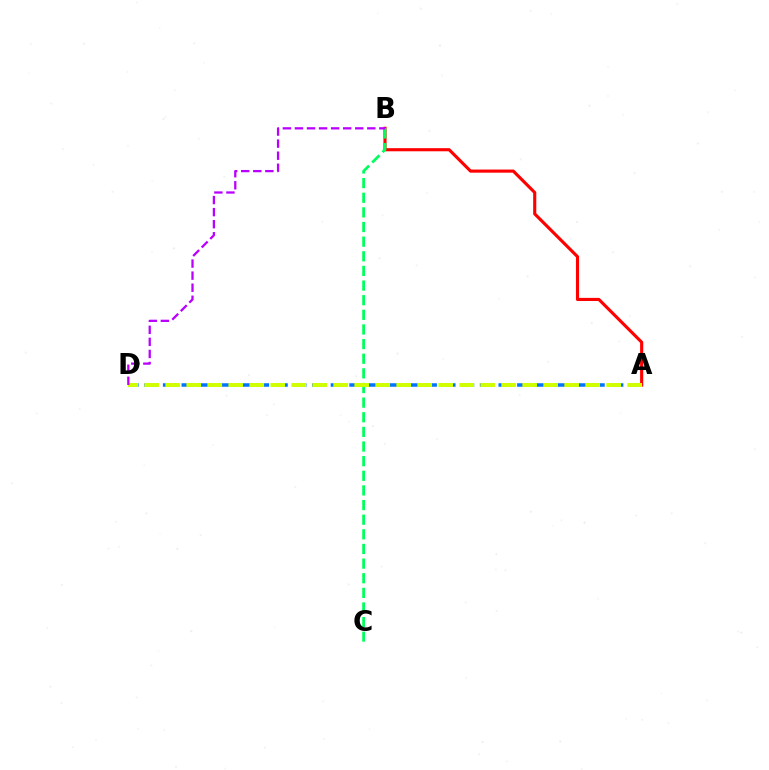{('A', 'B'): [{'color': '#ff0000', 'line_style': 'solid', 'thickness': 2.25}], ('A', 'D'): [{'color': '#0074ff', 'line_style': 'dashed', 'thickness': 2.53}, {'color': '#d1ff00', 'line_style': 'dashed', 'thickness': 2.85}], ('B', 'C'): [{'color': '#00ff5c', 'line_style': 'dashed', 'thickness': 1.99}], ('B', 'D'): [{'color': '#b900ff', 'line_style': 'dashed', 'thickness': 1.64}]}